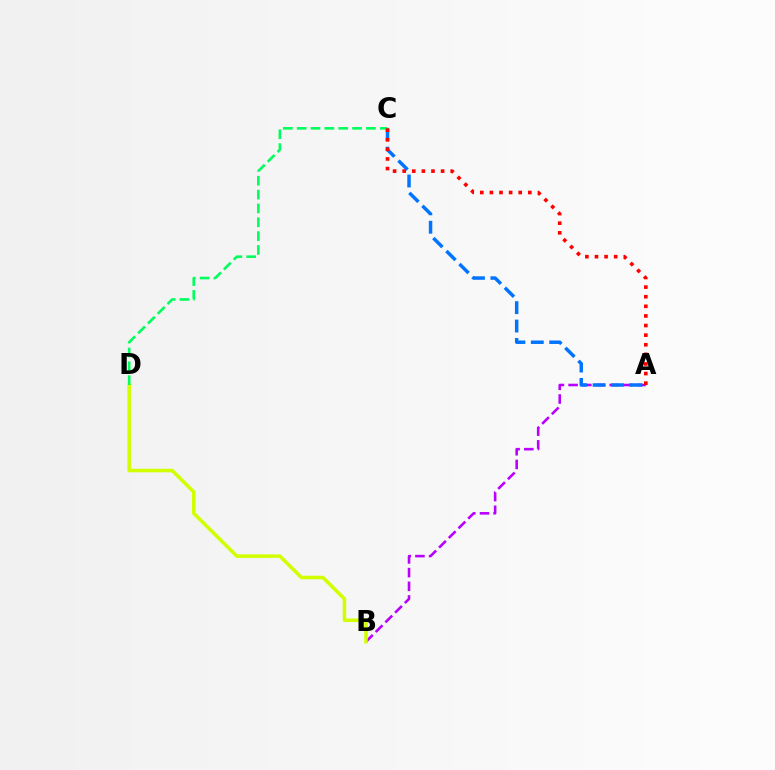{('A', 'B'): [{'color': '#b900ff', 'line_style': 'dashed', 'thickness': 1.86}], ('A', 'C'): [{'color': '#0074ff', 'line_style': 'dashed', 'thickness': 2.5}, {'color': '#ff0000', 'line_style': 'dotted', 'thickness': 2.61}], ('B', 'D'): [{'color': '#d1ff00', 'line_style': 'solid', 'thickness': 2.55}], ('C', 'D'): [{'color': '#00ff5c', 'line_style': 'dashed', 'thickness': 1.88}]}